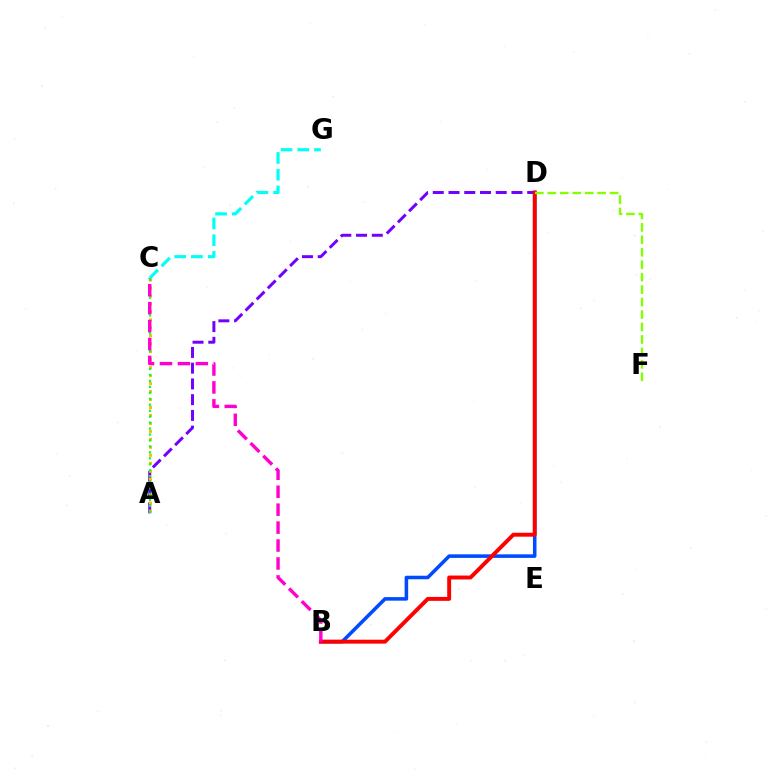{('B', 'D'): [{'color': '#004bff', 'line_style': 'solid', 'thickness': 2.56}, {'color': '#ff0000', 'line_style': 'solid', 'thickness': 2.83}], ('A', 'D'): [{'color': '#7200ff', 'line_style': 'dashed', 'thickness': 2.14}], ('A', 'C'): [{'color': '#ffbd00', 'line_style': 'dotted', 'thickness': 2.16}, {'color': '#00ff39', 'line_style': 'dotted', 'thickness': 1.62}], ('B', 'C'): [{'color': '#ff00cf', 'line_style': 'dashed', 'thickness': 2.44}], ('C', 'G'): [{'color': '#00fff6', 'line_style': 'dashed', 'thickness': 2.27}], ('D', 'F'): [{'color': '#84ff00', 'line_style': 'dashed', 'thickness': 1.69}]}